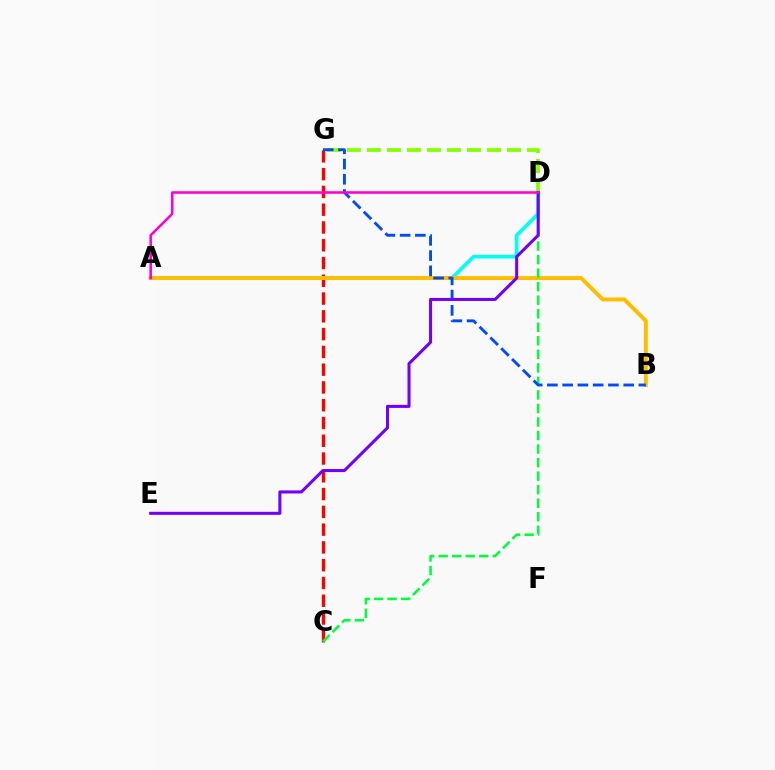{('C', 'G'): [{'color': '#ff0000', 'line_style': 'dashed', 'thickness': 2.41}], ('A', 'D'): [{'color': '#00fff6', 'line_style': 'solid', 'thickness': 2.64}, {'color': '#ff00cf', 'line_style': 'solid', 'thickness': 1.84}], ('A', 'B'): [{'color': '#ffbd00', 'line_style': 'solid', 'thickness': 2.84}], ('D', 'G'): [{'color': '#84ff00', 'line_style': 'dashed', 'thickness': 2.72}], ('C', 'D'): [{'color': '#00ff39', 'line_style': 'dashed', 'thickness': 1.84}], ('B', 'G'): [{'color': '#004bff', 'line_style': 'dashed', 'thickness': 2.07}], ('D', 'E'): [{'color': '#7200ff', 'line_style': 'solid', 'thickness': 2.2}]}